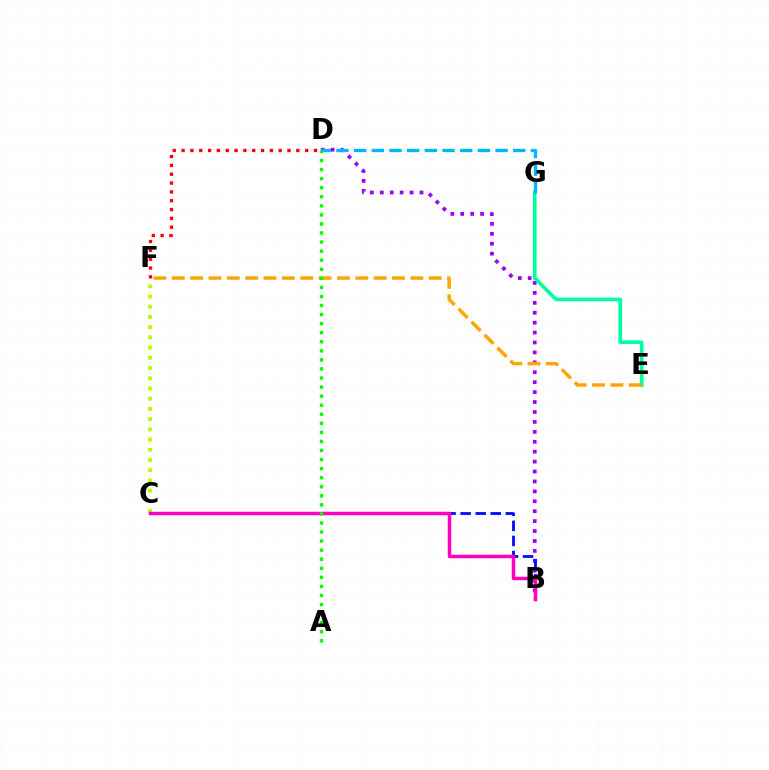{('D', 'F'): [{'color': '#ff0000', 'line_style': 'dotted', 'thickness': 2.4}], ('B', 'D'): [{'color': '#9b00ff', 'line_style': 'dotted', 'thickness': 2.7}], ('E', 'G'): [{'color': '#00ff9d', 'line_style': 'solid', 'thickness': 2.65}], ('B', 'C'): [{'color': '#0010ff', 'line_style': 'dashed', 'thickness': 2.05}, {'color': '#ff00bd', 'line_style': 'solid', 'thickness': 2.51}], ('D', 'G'): [{'color': '#00b5ff', 'line_style': 'dashed', 'thickness': 2.4}], ('C', 'F'): [{'color': '#b3ff00', 'line_style': 'dotted', 'thickness': 2.78}], ('E', 'F'): [{'color': '#ffa500', 'line_style': 'dashed', 'thickness': 2.49}], ('A', 'D'): [{'color': '#08ff00', 'line_style': 'dotted', 'thickness': 2.46}]}